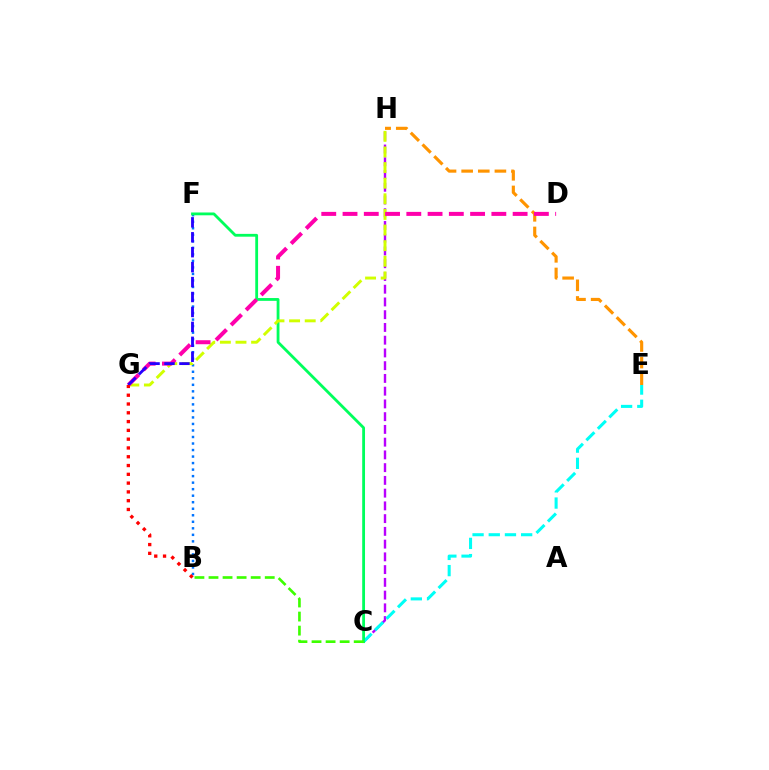{('E', 'H'): [{'color': '#ff9400', 'line_style': 'dashed', 'thickness': 2.26}], ('B', 'F'): [{'color': '#0074ff', 'line_style': 'dotted', 'thickness': 1.77}], ('C', 'H'): [{'color': '#b900ff', 'line_style': 'dashed', 'thickness': 1.73}], ('C', 'E'): [{'color': '#00fff6', 'line_style': 'dashed', 'thickness': 2.2}], ('C', 'F'): [{'color': '#00ff5c', 'line_style': 'solid', 'thickness': 2.03}], ('G', 'H'): [{'color': '#d1ff00', 'line_style': 'dashed', 'thickness': 2.12}], ('D', 'G'): [{'color': '#ff00ac', 'line_style': 'dashed', 'thickness': 2.89}], ('F', 'G'): [{'color': '#2500ff', 'line_style': 'dashed', 'thickness': 2.03}], ('B', 'C'): [{'color': '#3dff00', 'line_style': 'dashed', 'thickness': 1.91}], ('B', 'G'): [{'color': '#ff0000', 'line_style': 'dotted', 'thickness': 2.39}]}